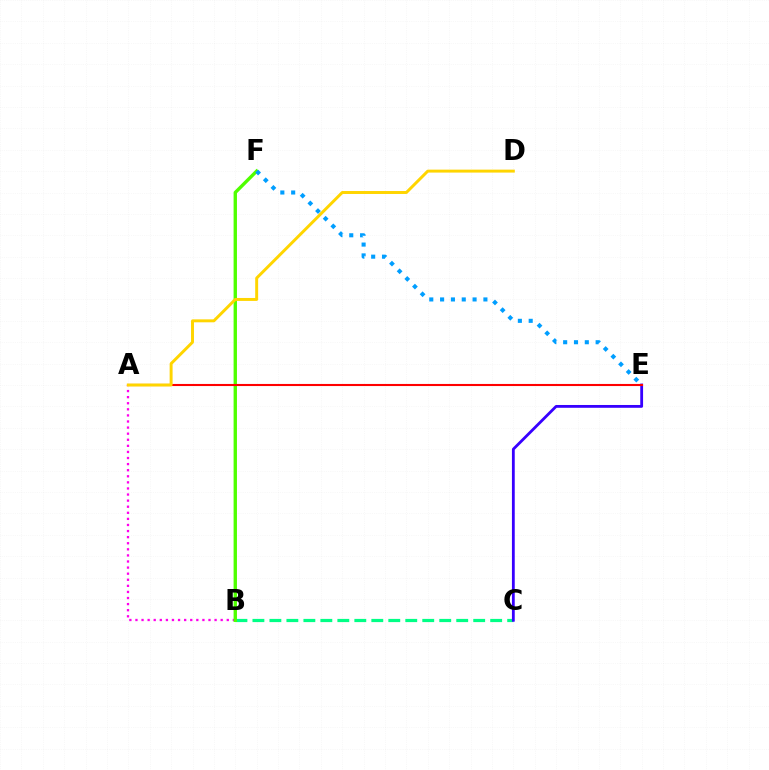{('B', 'C'): [{'color': '#00ff86', 'line_style': 'dashed', 'thickness': 2.31}], ('A', 'B'): [{'color': '#ff00ed', 'line_style': 'dotted', 'thickness': 1.65}], ('B', 'F'): [{'color': '#4fff00', 'line_style': 'solid', 'thickness': 2.43}], ('C', 'E'): [{'color': '#3700ff', 'line_style': 'solid', 'thickness': 2.02}], ('A', 'E'): [{'color': '#ff0000', 'line_style': 'solid', 'thickness': 1.51}], ('A', 'D'): [{'color': '#ffd500', 'line_style': 'solid', 'thickness': 2.12}], ('E', 'F'): [{'color': '#009eff', 'line_style': 'dotted', 'thickness': 2.94}]}